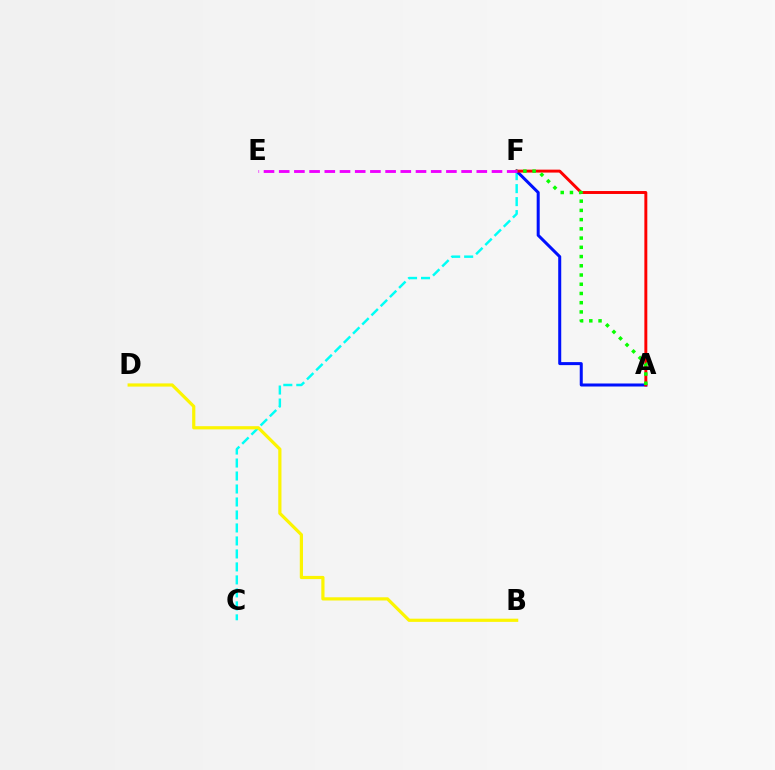{('C', 'F'): [{'color': '#00fff6', 'line_style': 'dashed', 'thickness': 1.76}], ('A', 'F'): [{'color': '#0010ff', 'line_style': 'solid', 'thickness': 2.17}, {'color': '#ff0000', 'line_style': 'solid', 'thickness': 2.12}, {'color': '#08ff00', 'line_style': 'dotted', 'thickness': 2.51}], ('E', 'F'): [{'color': '#ee00ff', 'line_style': 'dashed', 'thickness': 2.06}], ('B', 'D'): [{'color': '#fcf500', 'line_style': 'solid', 'thickness': 2.3}]}